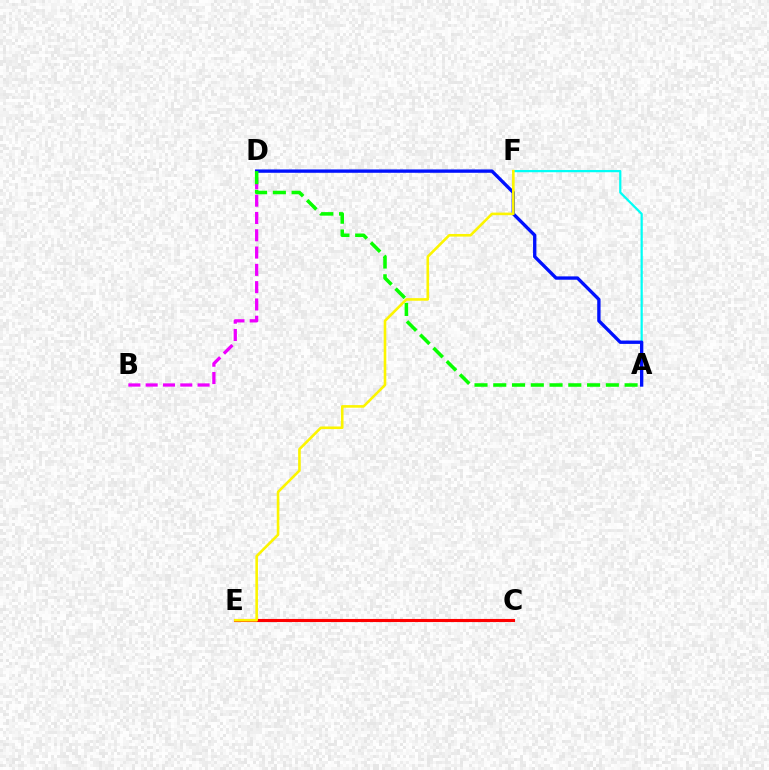{('A', 'F'): [{'color': '#00fff6', 'line_style': 'solid', 'thickness': 1.6}], ('B', 'D'): [{'color': '#ee00ff', 'line_style': 'dashed', 'thickness': 2.35}], ('C', 'E'): [{'color': '#ff0000', 'line_style': 'solid', 'thickness': 2.23}], ('A', 'D'): [{'color': '#0010ff', 'line_style': 'solid', 'thickness': 2.41}, {'color': '#08ff00', 'line_style': 'dashed', 'thickness': 2.55}], ('E', 'F'): [{'color': '#fcf500', 'line_style': 'solid', 'thickness': 1.88}]}